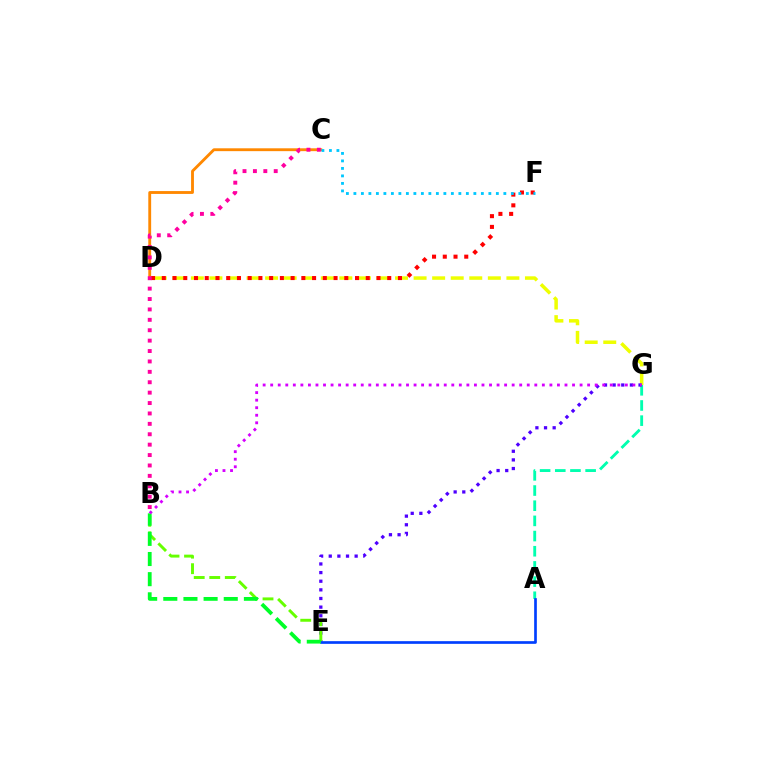{('A', 'G'): [{'color': '#00ffaf', 'line_style': 'dashed', 'thickness': 2.06}], ('D', 'G'): [{'color': '#eeff00', 'line_style': 'dashed', 'thickness': 2.52}], ('C', 'D'): [{'color': '#ff8800', 'line_style': 'solid', 'thickness': 2.05}], ('D', 'F'): [{'color': '#ff0000', 'line_style': 'dotted', 'thickness': 2.92}], ('E', 'G'): [{'color': '#4f00ff', 'line_style': 'dotted', 'thickness': 2.35}], ('B', 'E'): [{'color': '#66ff00', 'line_style': 'dashed', 'thickness': 2.11}, {'color': '#00ff27', 'line_style': 'dashed', 'thickness': 2.74}], ('A', 'E'): [{'color': '#003fff', 'line_style': 'solid', 'thickness': 1.93}], ('B', 'C'): [{'color': '#ff00a0', 'line_style': 'dotted', 'thickness': 2.83}], ('B', 'G'): [{'color': '#d600ff', 'line_style': 'dotted', 'thickness': 2.05}], ('C', 'F'): [{'color': '#00c7ff', 'line_style': 'dotted', 'thickness': 2.04}]}